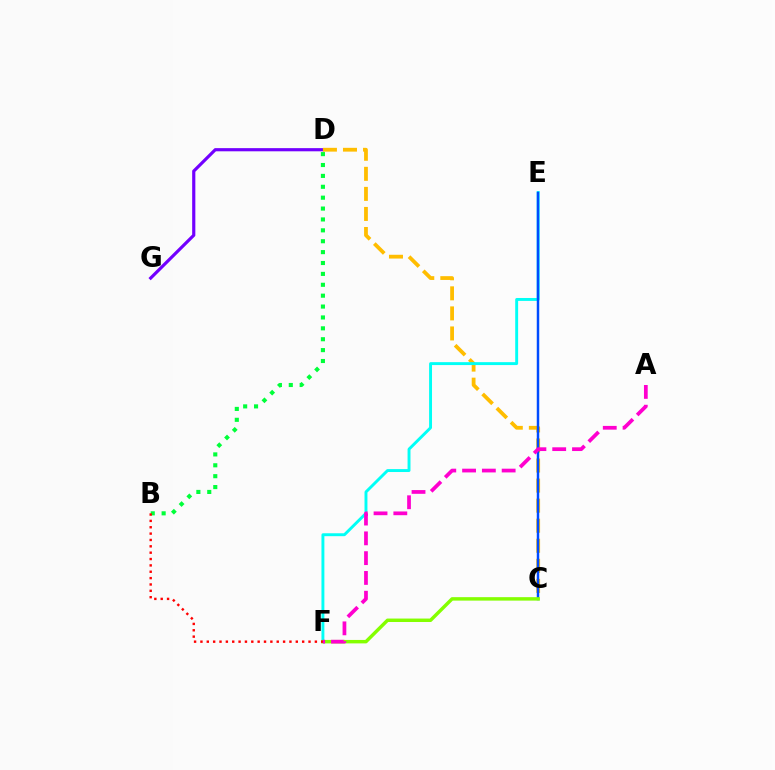{('D', 'G'): [{'color': '#7200ff', 'line_style': 'solid', 'thickness': 2.28}], ('B', 'D'): [{'color': '#00ff39', 'line_style': 'dotted', 'thickness': 2.96}], ('C', 'D'): [{'color': '#ffbd00', 'line_style': 'dashed', 'thickness': 2.72}], ('E', 'F'): [{'color': '#00fff6', 'line_style': 'solid', 'thickness': 2.1}], ('C', 'E'): [{'color': '#004bff', 'line_style': 'solid', 'thickness': 1.79}], ('C', 'F'): [{'color': '#84ff00', 'line_style': 'solid', 'thickness': 2.48}], ('B', 'F'): [{'color': '#ff0000', 'line_style': 'dotted', 'thickness': 1.73}], ('A', 'F'): [{'color': '#ff00cf', 'line_style': 'dashed', 'thickness': 2.69}]}